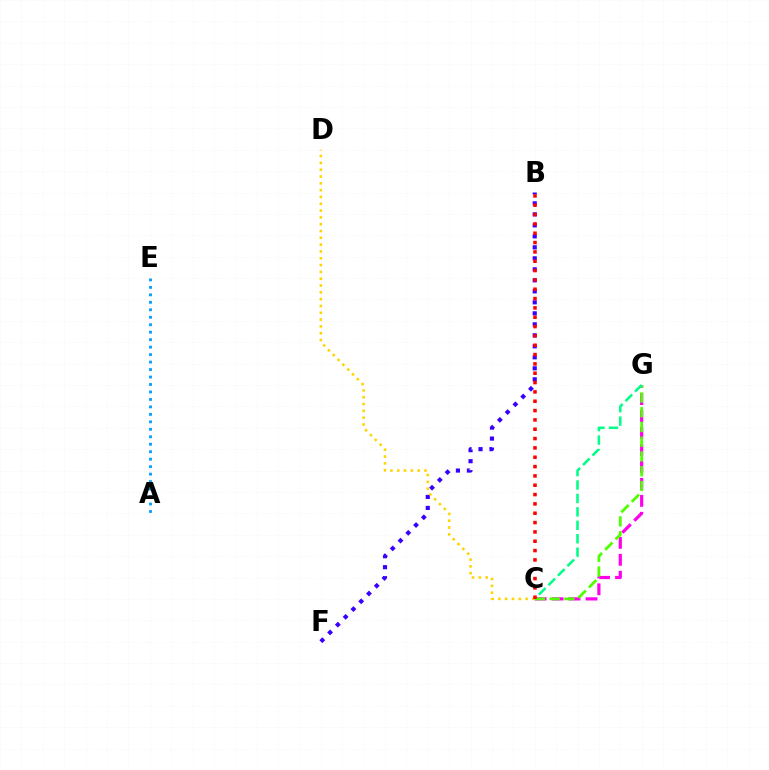{('C', 'G'): [{'color': '#ff00ed', 'line_style': 'dashed', 'thickness': 2.3}, {'color': '#4fff00', 'line_style': 'dashed', 'thickness': 2.0}, {'color': '#00ff86', 'line_style': 'dashed', 'thickness': 1.83}], ('B', 'F'): [{'color': '#3700ff', 'line_style': 'dotted', 'thickness': 2.99}], ('A', 'E'): [{'color': '#009eff', 'line_style': 'dotted', 'thickness': 2.03}], ('C', 'D'): [{'color': '#ffd500', 'line_style': 'dotted', 'thickness': 1.85}], ('B', 'C'): [{'color': '#ff0000', 'line_style': 'dotted', 'thickness': 2.54}]}